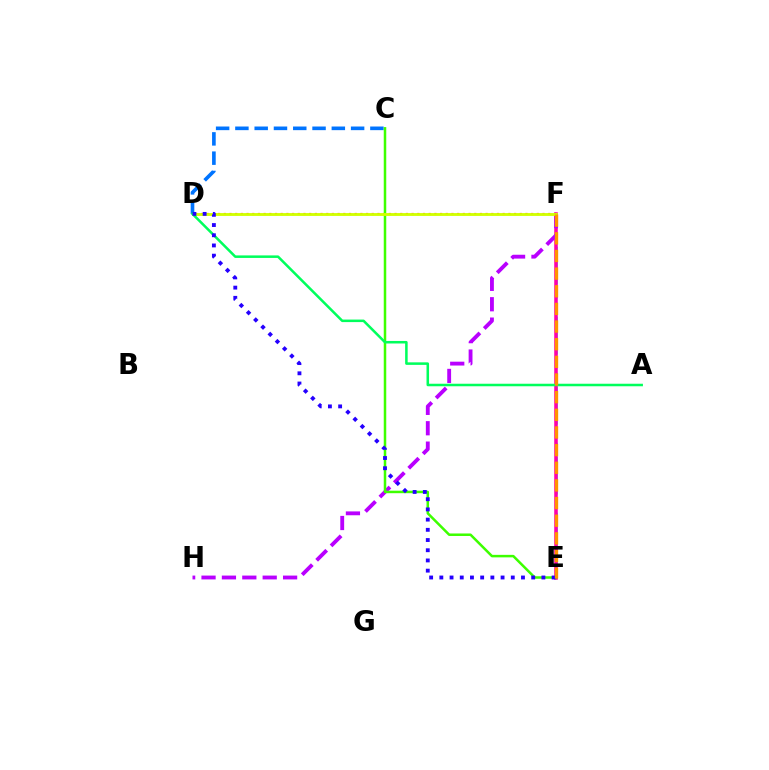{('E', 'F'): [{'color': '#00fff6', 'line_style': 'dashed', 'thickness': 1.9}, {'color': '#ff00ac', 'line_style': 'solid', 'thickness': 2.55}, {'color': '#ff9400', 'line_style': 'dashed', 'thickness': 2.4}], ('C', 'D'): [{'color': '#0074ff', 'line_style': 'dashed', 'thickness': 2.62}], ('F', 'H'): [{'color': '#b900ff', 'line_style': 'dashed', 'thickness': 2.77}], ('D', 'F'): [{'color': '#ff0000', 'line_style': 'dotted', 'thickness': 1.55}, {'color': '#d1ff00', 'line_style': 'solid', 'thickness': 2.05}], ('C', 'E'): [{'color': '#3dff00', 'line_style': 'solid', 'thickness': 1.81}], ('A', 'D'): [{'color': '#00ff5c', 'line_style': 'solid', 'thickness': 1.82}], ('D', 'E'): [{'color': '#2500ff', 'line_style': 'dotted', 'thickness': 2.77}]}